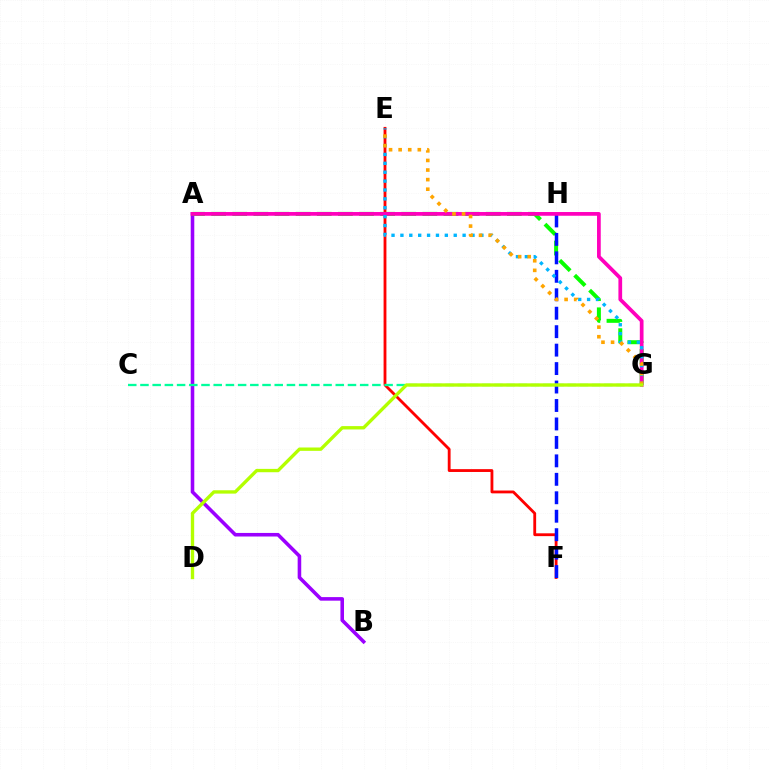{('E', 'F'): [{'color': '#ff0000', 'line_style': 'solid', 'thickness': 2.04}], ('A', 'B'): [{'color': '#9b00ff', 'line_style': 'solid', 'thickness': 2.57}], ('A', 'G'): [{'color': '#08ff00', 'line_style': 'dashed', 'thickness': 2.87}, {'color': '#ff00bd', 'line_style': 'solid', 'thickness': 2.69}], ('F', 'H'): [{'color': '#0010ff', 'line_style': 'dashed', 'thickness': 2.51}], ('C', 'G'): [{'color': '#00ff9d', 'line_style': 'dashed', 'thickness': 1.66}], ('E', 'G'): [{'color': '#00b5ff', 'line_style': 'dotted', 'thickness': 2.41}, {'color': '#ffa500', 'line_style': 'dotted', 'thickness': 2.61}], ('D', 'G'): [{'color': '#b3ff00', 'line_style': 'solid', 'thickness': 2.41}]}